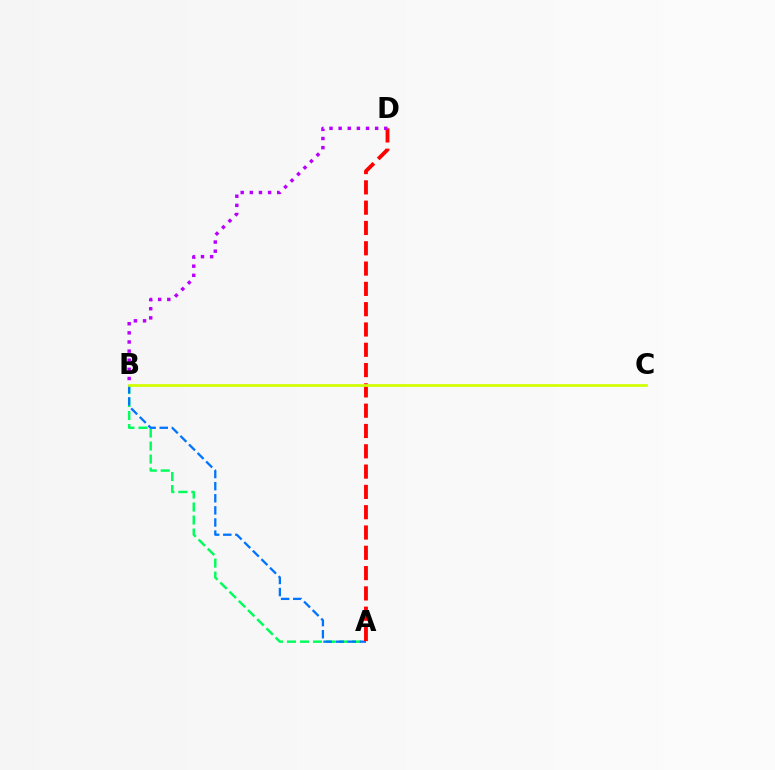{('A', 'B'): [{'color': '#00ff5c', 'line_style': 'dashed', 'thickness': 1.77}, {'color': '#0074ff', 'line_style': 'dashed', 'thickness': 1.65}], ('A', 'D'): [{'color': '#ff0000', 'line_style': 'dashed', 'thickness': 2.76}], ('B', 'D'): [{'color': '#b900ff', 'line_style': 'dotted', 'thickness': 2.48}], ('B', 'C'): [{'color': '#d1ff00', 'line_style': 'solid', 'thickness': 1.95}]}